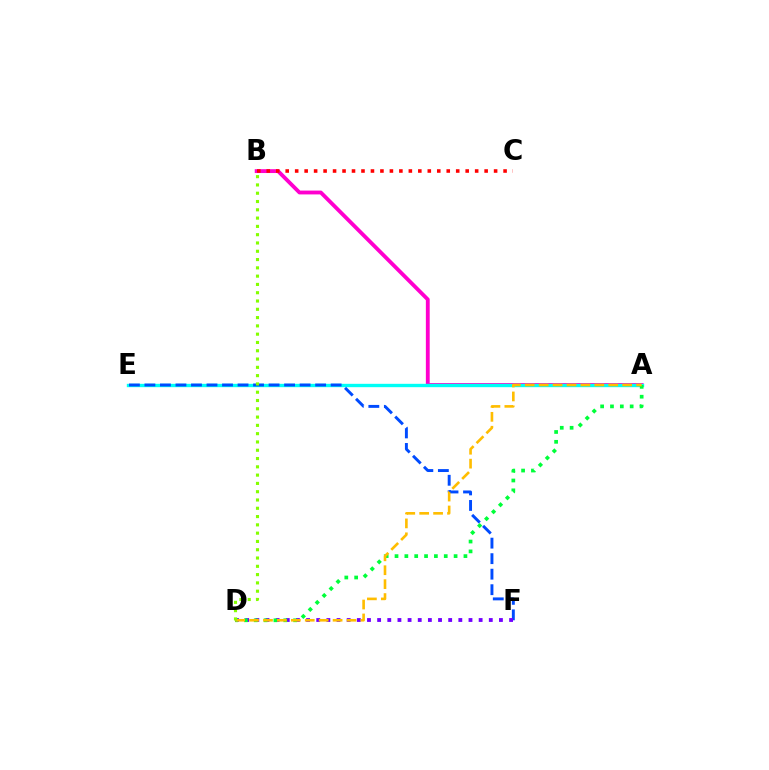{('A', 'B'): [{'color': '#ff00cf', 'line_style': 'solid', 'thickness': 2.76}], ('B', 'C'): [{'color': '#ff0000', 'line_style': 'dotted', 'thickness': 2.57}], ('A', 'E'): [{'color': '#00fff6', 'line_style': 'solid', 'thickness': 2.42}], ('E', 'F'): [{'color': '#004bff', 'line_style': 'dashed', 'thickness': 2.11}], ('D', 'F'): [{'color': '#7200ff', 'line_style': 'dotted', 'thickness': 2.76}], ('A', 'D'): [{'color': '#00ff39', 'line_style': 'dotted', 'thickness': 2.68}, {'color': '#ffbd00', 'line_style': 'dashed', 'thickness': 1.89}], ('B', 'D'): [{'color': '#84ff00', 'line_style': 'dotted', 'thickness': 2.25}]}